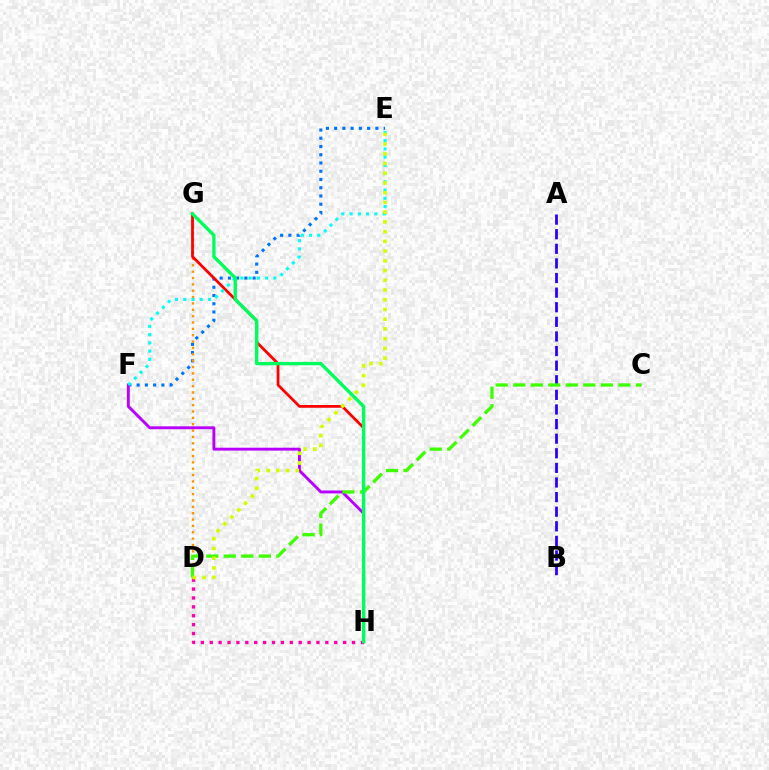{('E', 'F'): [{'color': '#0074ff', 'line_style': 'dotted', 'thickness': 2.24}, {'color': '#00fff6', 'line_style': 'dotted', 'thickness': 2.24}], ('D', 'G'): [{'color': '#ff9400', 'line_style': 'dotted', 'thickness': 1.73}], ('F', 'H'): [{'color': '#b900ff', 'line_style': 'solid', 'thickness': 2.09}], ('D', 'H'): [{'color': '#ff00ac', 'line_style': 'dotted', 'thickness': 2.42}], ('G', 'H'): [{'color': '#ff0000', 'line_style': 'solid', 'thickness': 2.0}, {'color': '#00ff5c', 'line_style': 'solid', 'thickness': 2.43}], ('A', 'B'): [{'color': '#2500ff', 'line_style': 'dashed', 'thickness': 1.98}], ('C', 'D'): [{'color': '#3dff00', 'line_style': 'dashed', 'thickness': 2.38}], ('D', 'E'): [{'color': '#d1ff00', 'line_style': 'dotted', 'thickness': 2.64}]}